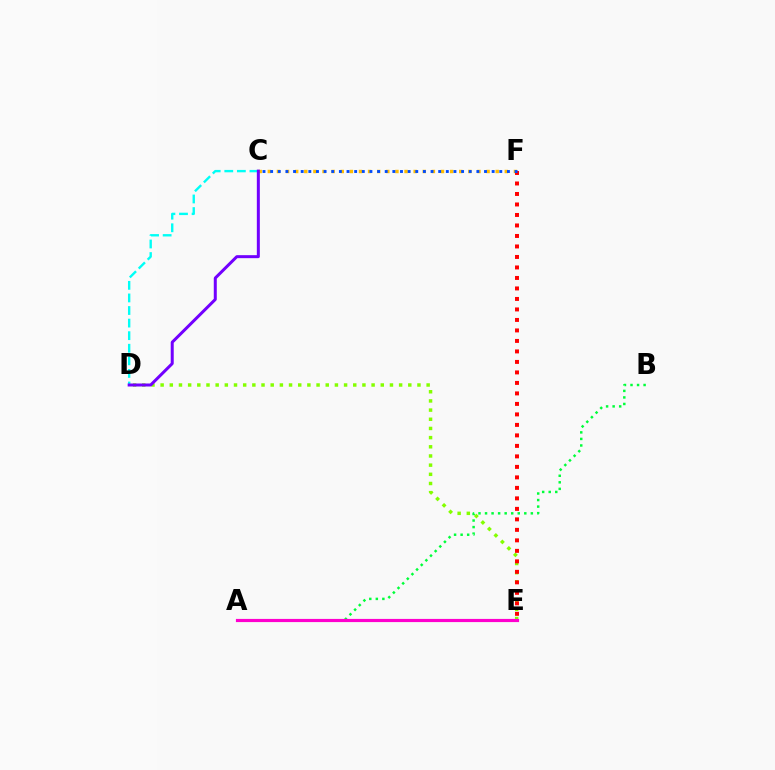{('C', 'D'): [{'color': '#00fff6', 'line_style': 'dashed', 'thickness': 1.71}, {'color': '#7200ff', 'line_style': 'solid', 'thickness': 2.16}], ('A', 'B'): [{'color': '#00ff39', 'line_style': 'dotted', 'thickness': 1.78}], ('D', 'E'): [{'color': '#84ff00', 'line_style': 'dotted', 'thickness': 2.49}], ('C', 'F'): [{'color': '#ffbd00', 'line_style': 'dotted', 'thickness': 2.48}, {'color': '#004bff', 'line_style': 'dotted', 'thickness': 2.08}], ('E', 'F'): [{'color': '#ff0000', 'line_style': 'dotted', 'thickness': 2.85}], ('A', 'E'): [{'color': '#ff00cf', 'line_style': 'solid', 'thickness': 2.28}]}